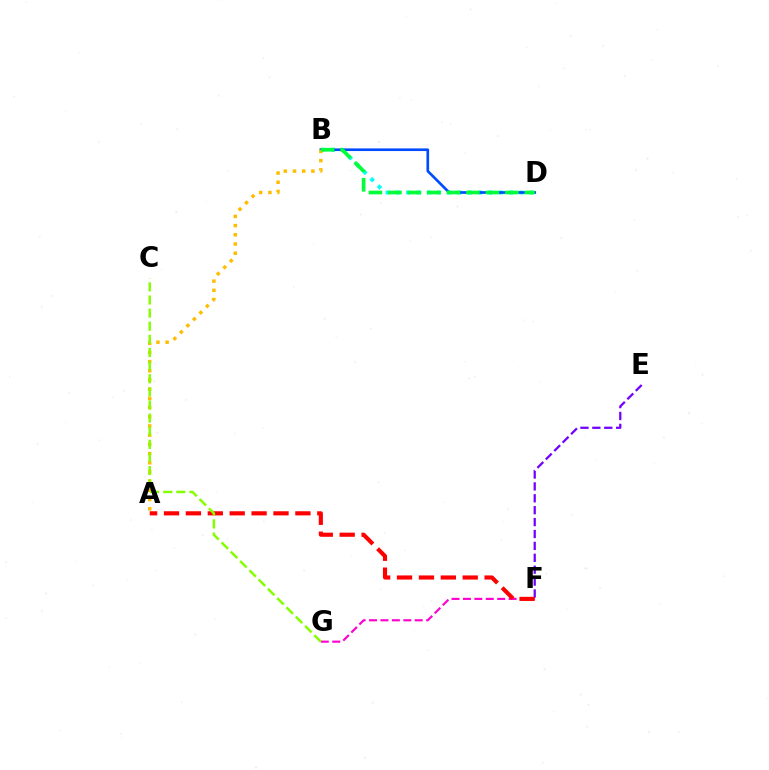{('B', 'D'): [{'color': '#00fff6', 'line_style': 'dotted', 'thickness': 2.8}, {'color': '#004bff', 'line_style': 'solid', 'thickness': 1.91}, {'color': '#00ff39', 'line_style': 'dashed', 'thickness': 2.65}], ('E', 'F'): [{'color': '#7200ff', 'line_style': 'dashed', 'thickness': 1.62}], ('A', 'B'): [{'color': '#ffbd00', 'line_style': 'dotted', 'thickness': 2.5}], ('F', 'G'): [{'color': '#ff00cf', 'line_style': 'dashed', 'thickness': 1.55}], ('A', 'F'): [{'color': '#ff0000', 'line_style': 'dashed', 'thickness': 2.97}], ('C', 'G'): [{'color': '#84ff00', 'line_style': 'dashed', 'thickness': 1.78}]}